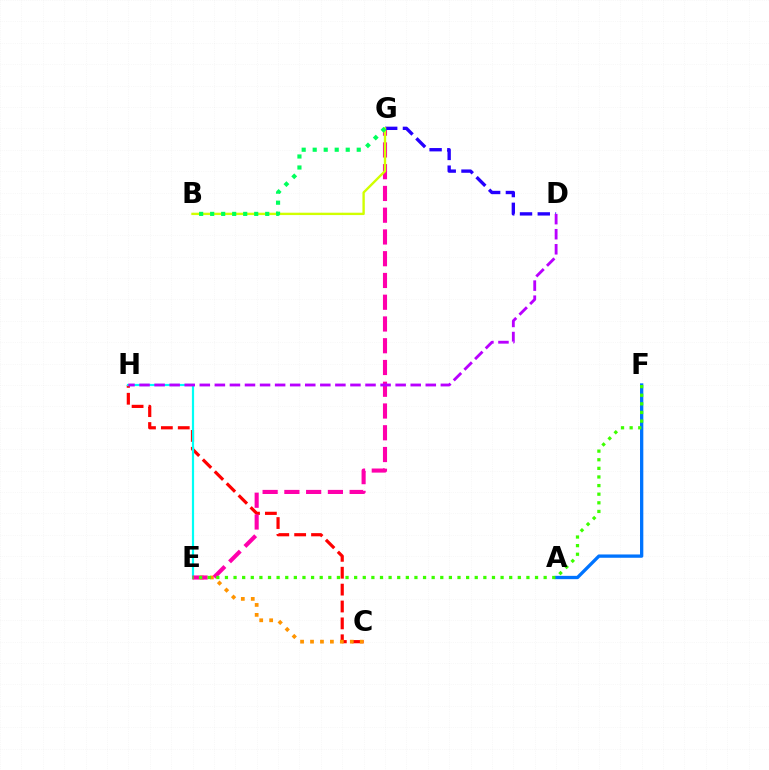{('C', 'H'): [{'color': '#ff0000', 'line_style': 'dashed', 'thickness': 2.29}], ('A', 'F'): [{'color': '#0074ff', 'line_style': 'solid', 'thickness': 2.38}], ('C', 'E'): [{'color': '#ff9400', 'line_style': 'dotted', 'thickness': 2.7}], ('E', 'H'): [{'color': '#00fff6', 'line_style': 'solid', 'thickness': 1.57}], ('E', 'G'): [{'color': '#ff00ac', 'line_style': 'dashed', 'thickness': 2.96}], ('D', 'G'): [{'color': '#2500ff', 'line_style': 'dashed', 'thickness': 2.41}], ('B', 'G'): [{'color': '#d1ff00', 'line_style': 'solid', 'thickness': 1.71}, {'color': '#00ff5c', 'line_style': 'dotted', 'thickness': 2.99}], ('D', 'H'): [{'color': '#b900ff', 'line_style': 'dashed', 'thickness': 2.05}], ('E', 'F'): [{'color': '#3dff00', 'line_style': 'dotted', 'thickness': 2.34}]}